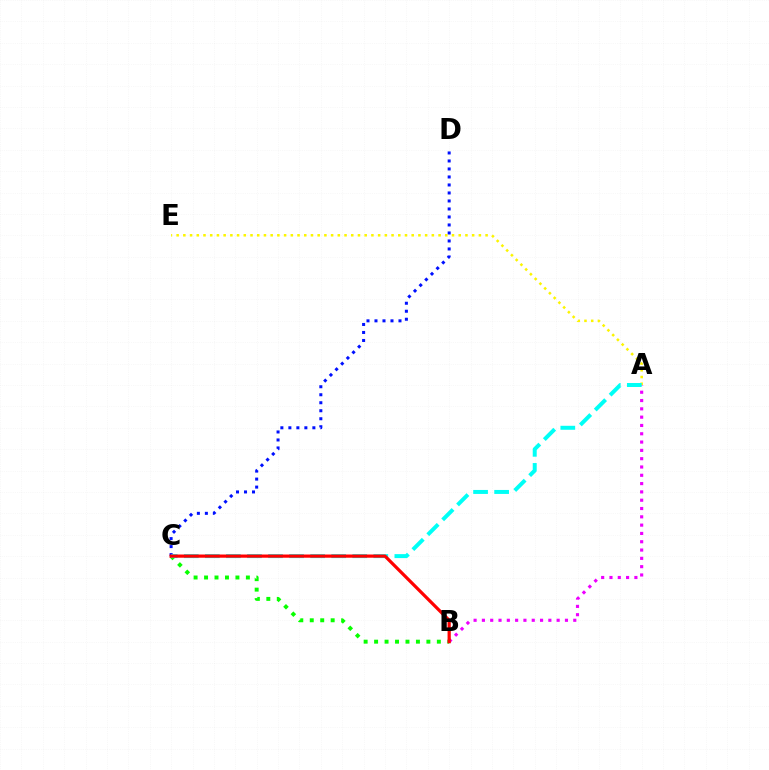{('A', 'B'): [{'color': '#ee00ff', 'line_style': 'dotted', 'thickness': 2.26}], ('C', 'D'): [{'color': '#0010ff', 'line_style': 'dotted', 'thickness': 2.17}], ('A', 'E'): [{'color': '#fcf500', 'line_style': 'dotted', 'thickness': 1.82}], ('B', 'C'): [{'color': '#08ff00', 'line_style': 'dotted', 'thickness': 2.84}, {'color': '#ff0000', 'line_style': 'solid', 'thickness': 2.31}], ('A', 'C'): [{'color': '#00fff6', 'line_style': 'dashed', 'thickness': 2.86}]}